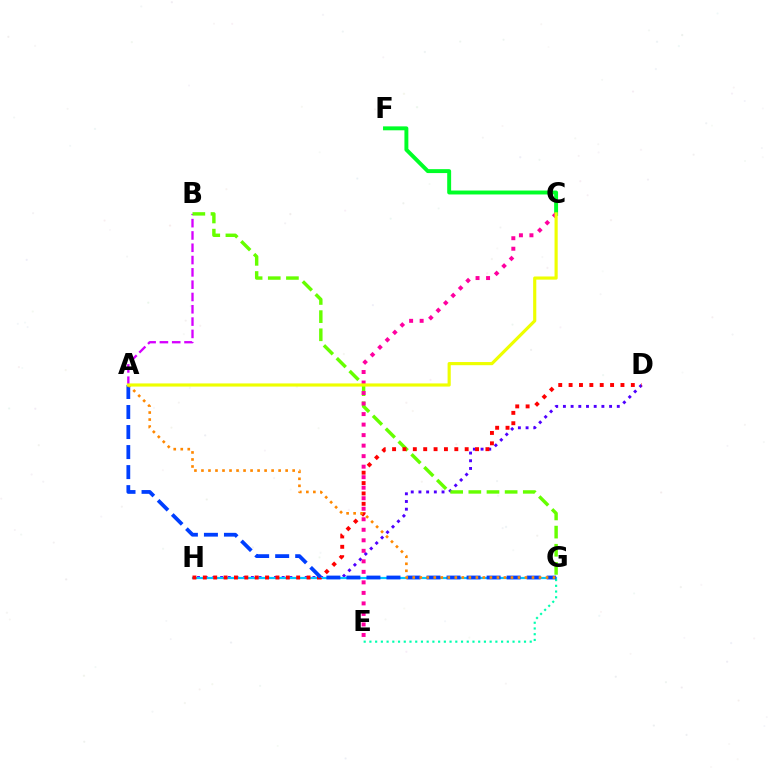{('D', 'H'): [{'color': '#4f00ff', 'line_style': 'dotted', 'thickness': 2.09}, {'color': '#ff0000', 'line_style': 'dotted', 'thickness': 2.82}], ('A', 'B'): [{'color': '#d600ff', 'line_style': 'dashed', 'thickness': 1.67}], ('C', 'F'): [{'color': '#00ff27', 'line_style': 'solid', 'thickness': 2.83}], ('B', 'G'): [{'color': '#66ff00', 'line_style': 'dashed', 'thickness': 2.47}], ('G', 'H'): [{'color': '#00c7ff', 'line_style': 'solid', 'thickness': 1.58}], ('E', 'G'): [{'color': '#00ffaf', 'line_style': 'dotted', 'thickness': 1.56}], ('C', 'E'): [{'color': '#ff00a0', 'line_style': 'dotted', 'thickness': 2.86}], ('A', 'G'): [{'color': '#003fff', 'line_style': 'dashed', 'thickness': 2.72}, {'color': '#ff8800', 'line_style': 'dotted', 'thickness': 1.91}], ('A', 'C'): [{'color': '#eeff00', 'line_style': 'solid', 'thickness': 2.28}]}